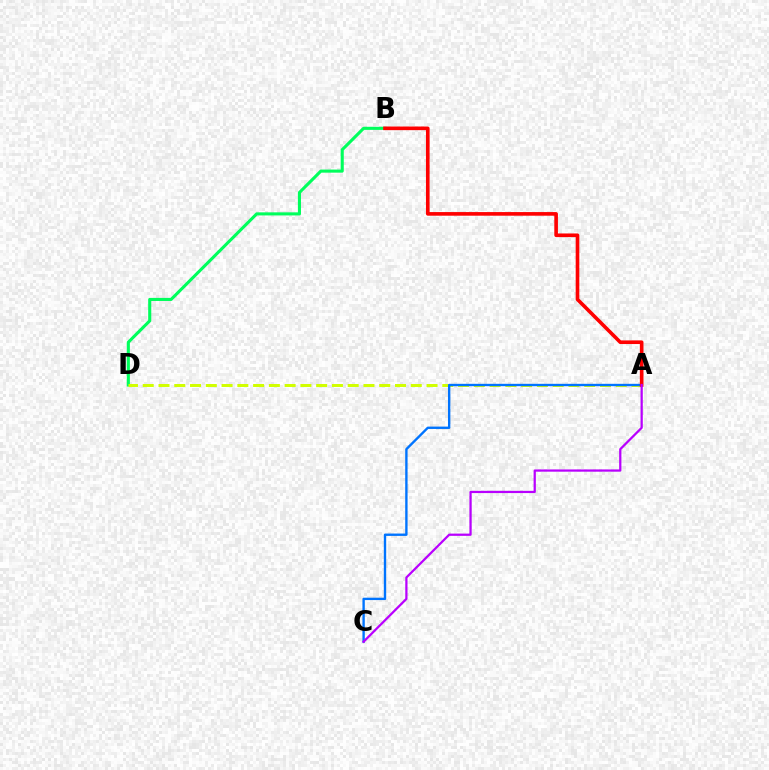{('B', 'D'): [{'color': '#00ff5c', 'line_style': 'solid', 'thickness': 2.23}], ('A', 'D'): [{'color': '#d1ff00', 'line_style': 'dashed', 'thickness': 2.14}], ('A', 'C'): [{'color': '#0074ff', 'line_style': 'solid', 'thickness': 1.71}, {'color': '#b900ff', 'line_style': 'solid', 'thickness': 1.62}], ('A', 'B'): [{'color': '#ff0000', 'line_style': 'solid', 'thickness': 2.61}]}